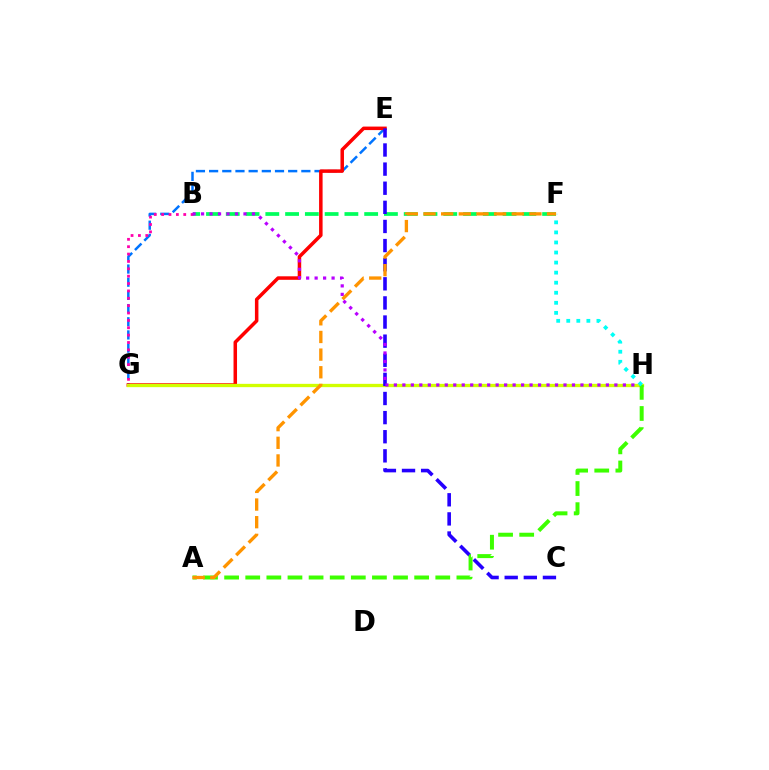{('B', 'F'): [{'color': '#00ff5c', 'line_style': 'dashed', 'thickness': 2.69}], ('E', 'G'): [{'color': '#0074ff', 'line_style': 'dashed', 'thickness': 1.79}, {'color': '#ff0000', 'line_style': 'solid', 'thickness': 2.53}], ('G', 'H'): [{'color': '#d1ff00', 'line_style': 'solid', 'thickness': 2.38}], ('C', 'E'): [{'color': '#2500ff', 'line_style': 'dashed', 'thickness': 2.6}], ('B', 'G'): [{'color': '#ff00ac', 'line_style': 'dotted', 'thickness': 2.0}], ('B', 'H'): [{'color': '#b900ff', 'line_style': 'dotted', 'thickness': 2.3}], ('A', 'H'): [{'color': '#3dff00', 'line_style': 'dashed', 'thickness': 2.87}], ('F', 'H'): [{'color': '#00fff6', 'line_style': 'dotted', 'thickness': 2.73}], ('A', 'F'): [{'color': '#ff9400', 'line_style': 'dashed', 'thickness': 2.4}]}